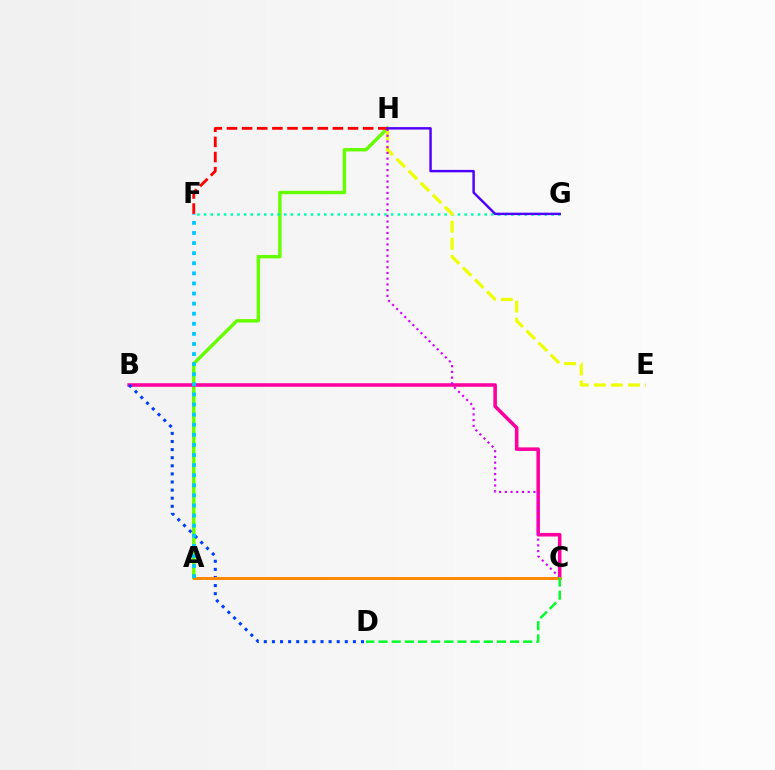{('A', 'H'): [{'color': '#66ff00', 'line_style': 'solid', 'thickness': 2.47}], ('F', 'G'): [{'color': '#00ffaf', 'line_style': 'dotted', 'thickness': 1.82}], ('B', 'C'): [{'color': '#ff00a0', 'line_style': 'solid', 'thickness': 2.57}], ('B', 'D'): [{'color': '#003fff', 'line_style': 'dotted', 'thickness': 2.2}], ('E', 'H'): [{'color': '#eeff00', 'line_style': 'dashed', 'thickness': 2.32}], ('C', 'H'): [{'color': '#d600ff', 'line_style': 'dotted', 'thickness': 1.55}], ('A', 'C'): [{'color': '#ff8800', 'line_style': 'solid', 'thickness': 2.12}], ('A', 'F'): [{'color': '#00c7ff', 'line_style': 'dotted', 'thickness': 2.74}], ('C', 'D'): [{'color': '#00ff27', 'line_style': 'dashed', 'thickness': 1.79}], ('F', 'H'): [{'color': '#ff0000', 'line_style': 'dashed', 'thickness': 2.06}], ('G', 'H'): [{'color': '#4f00ff', 'line_style': 'solid', 'thickness': 1.75}]}